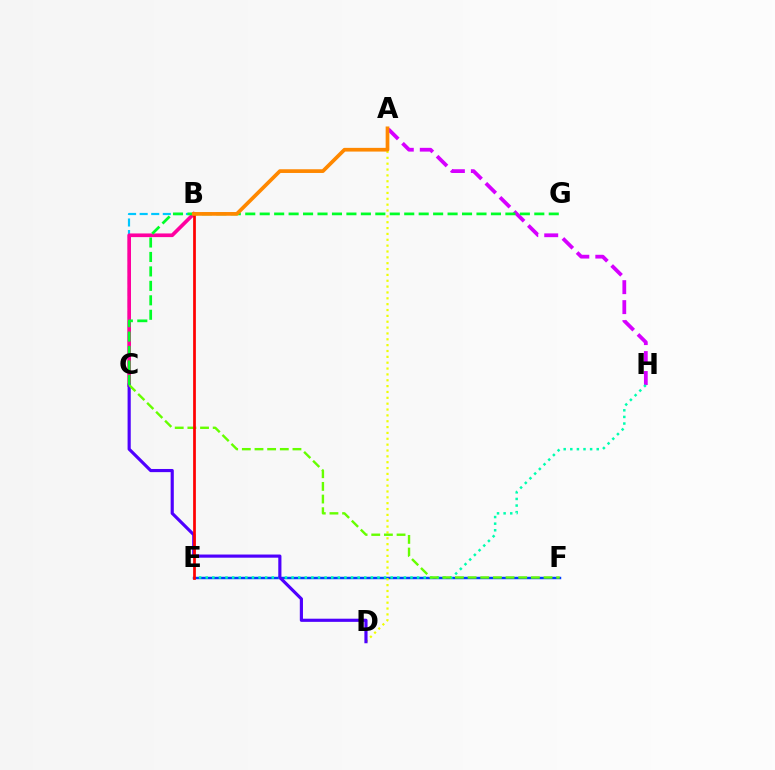{('B', 'C'): [{'color': '#00c7ff', 'line_style': 'dashed', 'thickness': 1.57}, {'color': '#ff00a0', 'line_style': 'solid', 'thickness': 2.64}], ('E', 'F'): [{'color': '#003fff', 'line_style': 'solid', 'thickness': 1.77}], ('A', 'H'): [{'color': '#d600ff', 'line_style': 'dashed', 'thickness': 2.71}], ('E', 'H'): [{'color': '#00ffaf', 'line_style': 'dotted', 'thickness': 1.79}], ('A', 'D'): [{'color': '#eeff00', 'line_style': 'dotted', 'thickness': 1.59}], ('C', 'D'): [{'color': '#4f00ff', 'line_style': 'solid', 'thickness': 2.27}], ('C', 'F'): [{'color': '#66ff00', 'line_style': 'dashed', 'thickness': 1.72}], ('B', 'E'): [{'color': '#ff0000', 'line_style': 'solid', 'thickness': 1.97}], ('C', 'G'): [{'color': '#00ff27', 'line_style': 'dashed', 'thickness': 1.96}], ('A', 'B'): [{'color': '#ff8800', 'line_style': 'solid', 'thickness': 2.67}]}